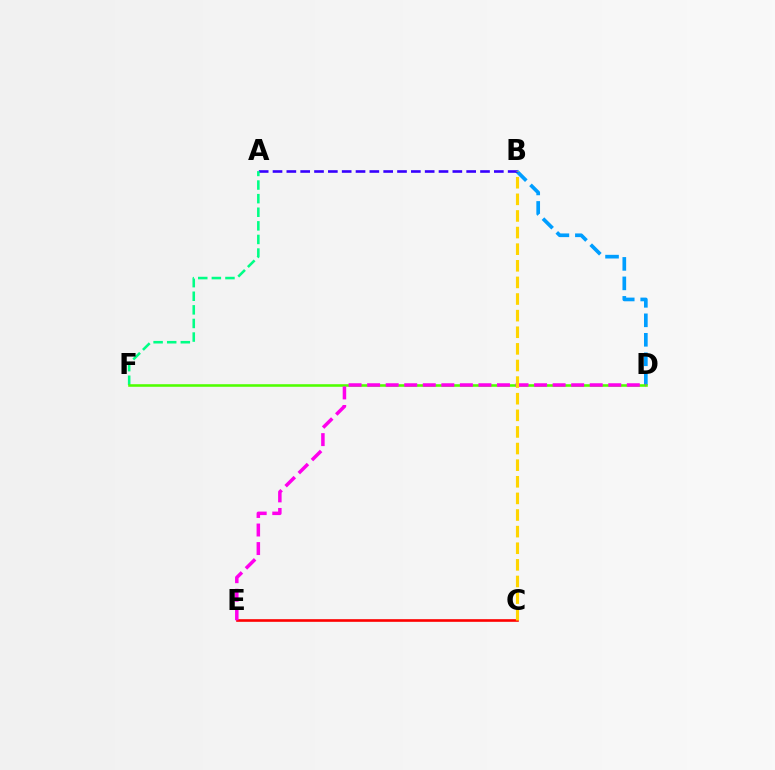{('B', 'D'): [{'color': '#009eff', 'line_style': 'dashed', 'thickness': 2.65}], ('A', 'B'): [{'color': '#3700ff', 'line_style': 'dashed', 'thickness': 1.88}], ('A', 'F'): [{'color': '#00ff86', 'line_style': 'dashed', 'thickness': 1.85}], ('C', 'E'): [{'color': '#ff0000', 'line_style': 'solid', 'thickness': 1.9}], ('D', 'F'): [{'color': '#4fff00', 'line_style': 'solid', 'thickness': 1.86}], ('D', 'E'): [{'color': '#ff00ed', 'line_style': 'dashed', 'thickness': 2.52}], ('B', 'C'): [{'color': '#ffd500', 'line_style': 'dashed', 'thickness': 2.26}]}